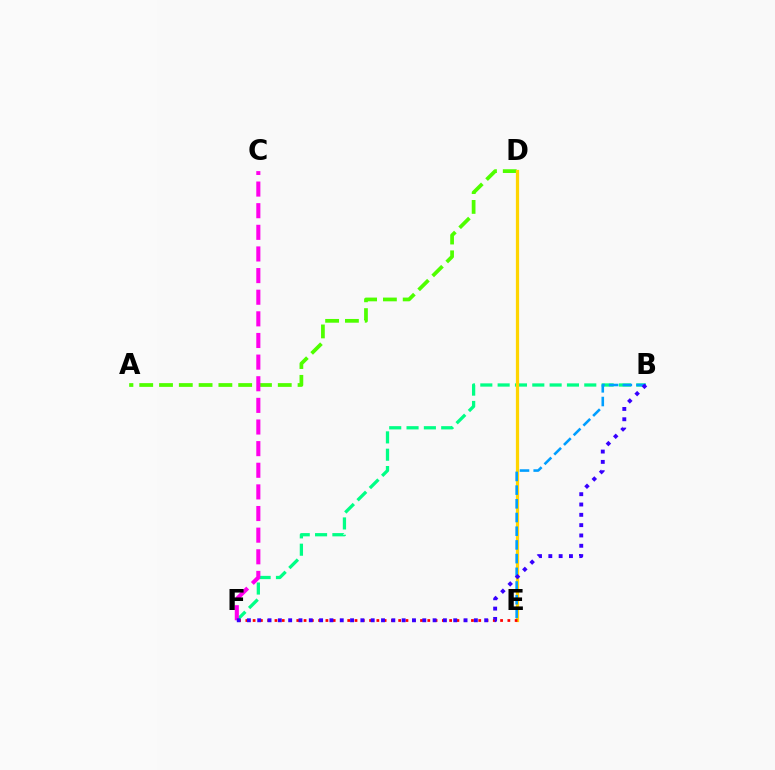{('B', 'F'): [{'color': '#00ff86', 'line_style': 'dashed', 'thickness': 2.35}, {'color': '#3700ff', 'line_style': 'dotted', 'thickness': 2.8}], ('A', 'D'): [{'color': '#4fff00', 'line_style': 'dashed', 'thickness': 2.69}], ('D', 'E'): [{'color': '#ffd500', 'line_style': 'solid', 'thickness': 2.33}], ('E', 'F'): [{'color': '#ff0000', 'line_style': 'dotted', 'thickness': 1.98}], ('C', 'F'): [{'color': '#ff00ed', 'line_style': 'dashed', 'thickness': 2.94}], ('B', 'E'): [{'color': '#009eff', 'line_style': 'dashed', 'thickness': 1.86}]}